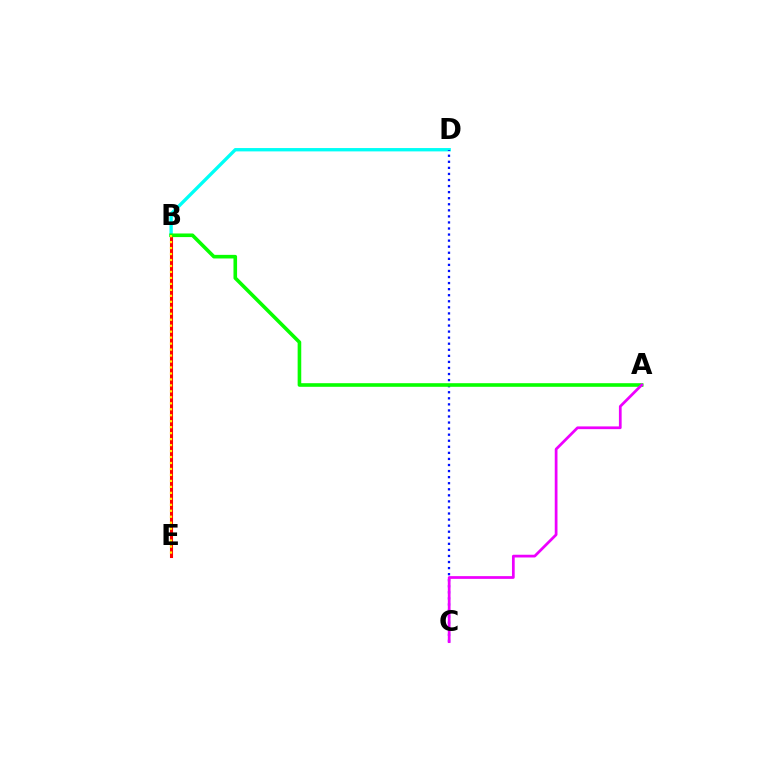{('B', 'D'): [{'color': '#00fff6', 'line_style': 'solid', 'thickness': 2.41}], ('B', 'E'): [{'color': '#ff0000', 'line_style': 'solid', 'thickness': 2.21}, {'color': '#fcf500', 'line_style': 'dotted', 'thickness': 1.62}], ('C', 'D'): [{'color': '#0010ff', 'line_style': 'dotted', 'thickness': 1.65}], ('A', 'B'): [{'color': '#08ff00', 'line_style': 'solid', 'thickness': 2.6}], ('A', 'C'): [{'color': '#ee00ff', 'line_style': 'solid', 'thickness': 1.97}]}